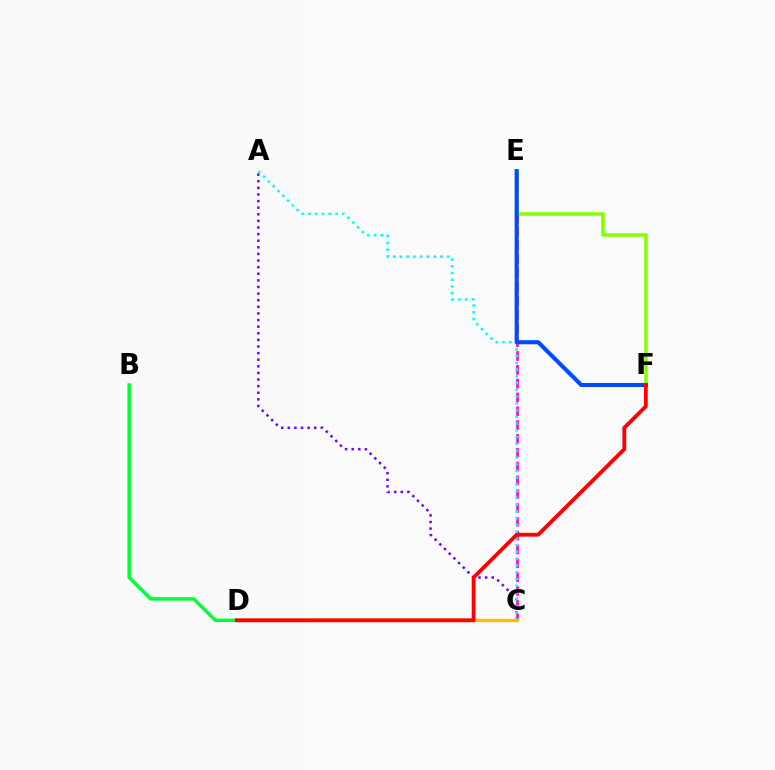{('A', 'C'): [{'color': '#7200ff', 'line_style': 'dotted', 'thickness': 1.8}, {'color': '#00fff6', 'line_style': 'dotted', 'thickness': 1.84}], ('B', 'D'): [{'color': '#00ff39', 'line_style': 'solid', 'thickness': 2.49}], ('C', 'E'): [{'color': '#ff00cf', 'line_style': 'dashed', 'thickness': 1.88}], ('E', 'F'): [{'color': '#84ff00', 'line_style': 'solid', 'thickness': 2.55}, {'color': '#004bff', 'line_style': 'solid', 'thickness': 2.94}], ('C', 'D'): [{'color': '#ffbd00', 'line_style': 'solid', 'thickness': 2.4}], ('D', 'F'): [{'color': '#ff0000', 'line_style': 'solid', 'thickness': 2.75}]}